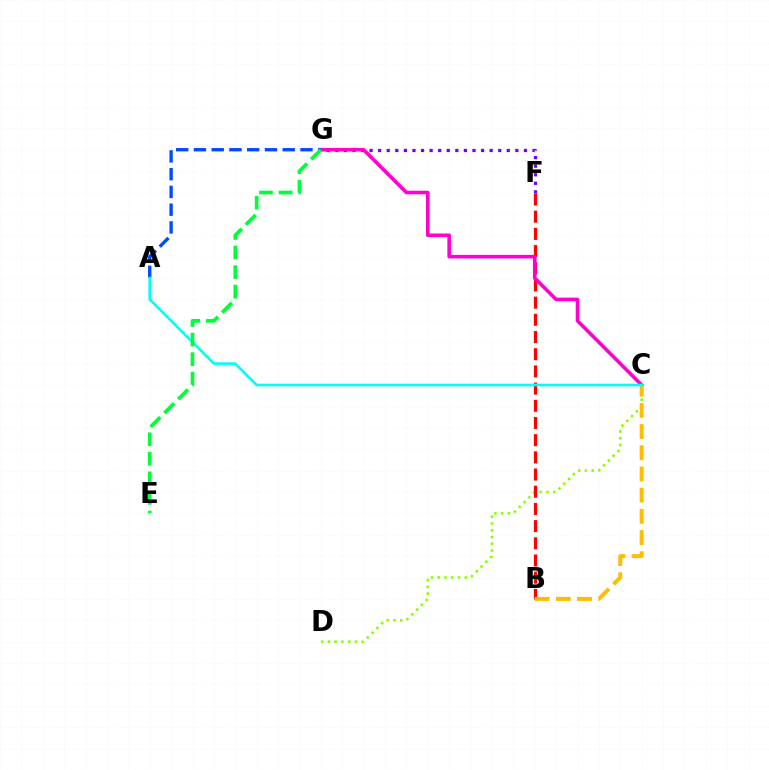{('F', 'G'): [{'color': '#7200ff', 'line_style': 'dotted', 'thickness': 2.33}], ('C', 'D'): [{'color': '#84ff00', 'line_style': 'dotted', 'thickness': 1.84}], ('B', 'F'): [{'color': '#ff0000', 'line_style': 'dashed', 'thickness': 2.34}], ('C', 'G'): [{'color': '#ff00cf', 'line_style': 'solid', 'thickness': 2.58}], ('A', 'G'): [{'color': '#004bff', 'line_style': 'dashed', 'thickness': 2.41}], ('B', 'C'): [{'color': '#ffbd00', 'line_style': 'dashed', 'thickness': 2.88}], ('A', 'C'): [{'color': '#00fff6', 'line_style': 'solid', 'thickness': 1.9}], ('E', 'G'): [{'color': '#00ff39', 'line_style': 'dashed', 'thickness': 2.66}]}